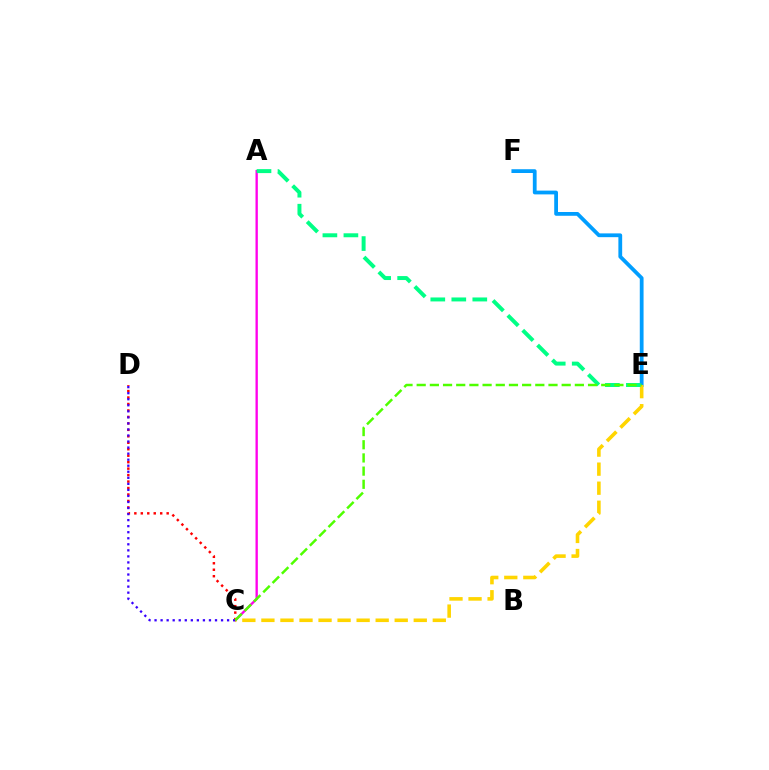{('A', 'C'): [{'color': '#ff00ed', 'line_style': 'solid', 'thickness': 1.69}], ('E', 'F'): [{'color': '#009eff', 'line_style': 'solid', 'thickness': 2.72}], ('C', 'D'): [{'color': '#ff0000', 'line_style': 'dotted', 'thickness': 1.76}, {'color': '#3700ff', 'line_style': 'dotted', 'thickness': 1.64}], ('C', 'E'): [{'color': '#ffd500', 'line_style': 'dashed', 'thickness': 2.59}, {'color': '#4fff00', 'line_style': 'dashed', 'thickness': 1.79}], ('A', 'E'): [{'color': '#00ff86', 'line_style': 'dashed', 'thickness': 2.85}]}